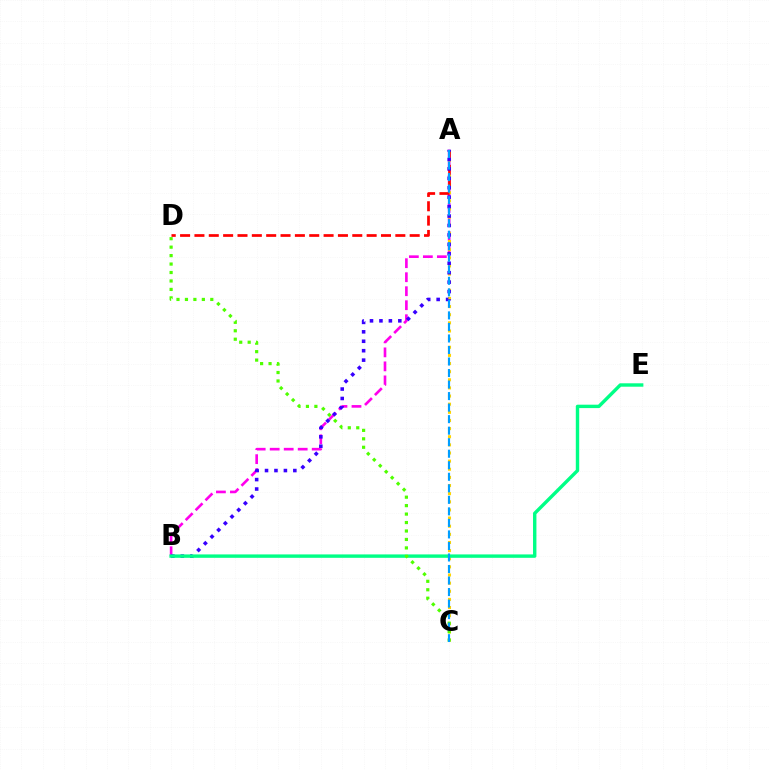{('A', 'B'): [{'color': '#ff00ed', 'line_style': 'dashed', 'thickness': 1.9}, {'color': '#3700ff', 'line_style': 'dotted', 'thickness': 2.56}], ('A', 'C'): [{'color': '#ffd500', 'line_style': 'dotted', 'thickness': 2.21}, {'color': '#009eff', 'line_style': 'dashed', 'thickness': 1.57}], ('A', 'D'): [{'color': '#ff0000', 'line_style': 'dashed', 'thickness': 1.95}], ('B', 'E'): [{'color': '#00ff86', 'line_style': 'solid', 'thickness': 2.45}], ('C', 'D'): [{'color': '#4fff00', 'line_style': 'dotted', 'thickness': 2.3}]}